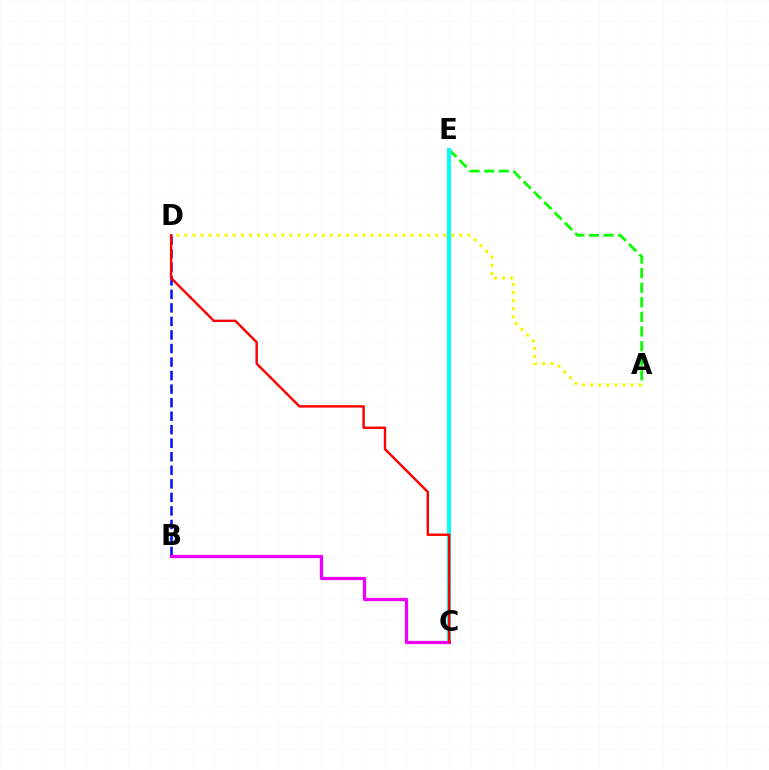{('A', 'E'): [{'color': '#08ff00', 'line_style': 'dashed', 'thickness': 1.98}], ('C', 'E'): [{'color': '#00fff6', 'line_style': 'solid', 'thickness': 2.88}], ('B', 'D'): [{'color': '#0010ff', 'line_style': 'dashed', 'thickness': 1.84}], ('B', 'C'): [{'color': '#ee00ff', 'line_style': 'solid', 'thickness': 2.35}], ('A', 'D'): [{'color': '#fcf500', 'line_style': 'dotted', 'thickness': 2.2}], ('C', 'D'): [{'color': '#ff0000', 'line_style': 'solid', 'thickness': 1.75}]}